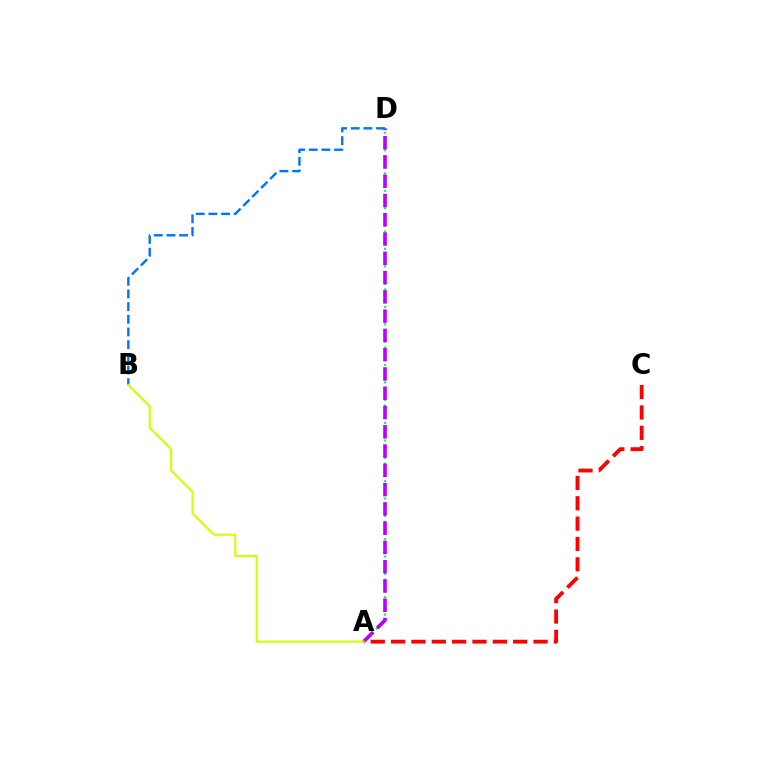{('A', 'D'): [{'color': '#00ff5c', 'line_style': 'dotted', 'thickness': 1.58}, {'color': '#b900ff', 'line_style': 'dashed', 'thickness': 2.62}], ('A', 'C'): [{'color': '#ff0000', 'line_style': 'dashed', 'thickness': 2.76}], ('B', 'D'): [{'color': '#0074ff', 'line_style': 'dashed', 'thickness': 1.72}], ('A', 'B'): [{'color': '#d1ff00', 'line_style': 'solid', 'thickness': 1.52}]}